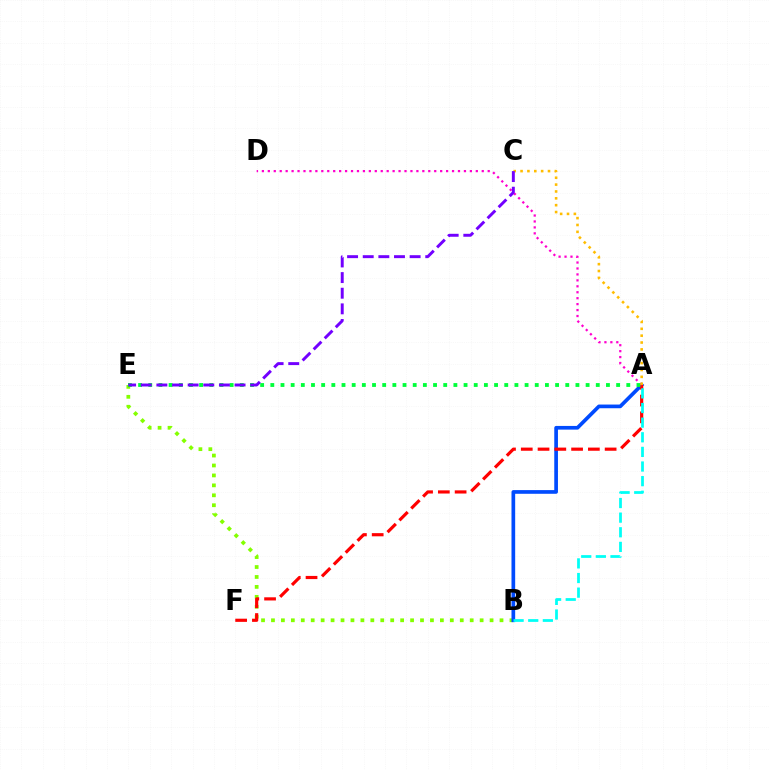{('B', 'E'): [{'color': '#84ff00', 'line_style': 'dotted', 'thickness': 2.7}], ('A', 'B'): [{'color': '#004bff', 'line_style': 'solid', 'thickness': 2.65}, {'color': '#00fff6', 'line_style': 'dashed', 'thickness': 1.99}], ('A', 'F'): [{'color': '#ff0000', 'line_style': 'dashed', 'thickness': 2.28}], ('A', 'D'): [{'color': '#ff00cf', 'line_style': 'dotted', 'thickness': 1.61}], ('A', 'E'): [{'color': '#00ff39', 'line_style': 'dotted', 'thickness': 2.76}], ('A', 'C'): [{'color': '#ffbd00', 'line_style': 'dotted', 'thickness': 1.86}], ('C', 'E'): [{'color': '#7200ff', 'line_style': 'dashed', 'thickness': 2.12}]}